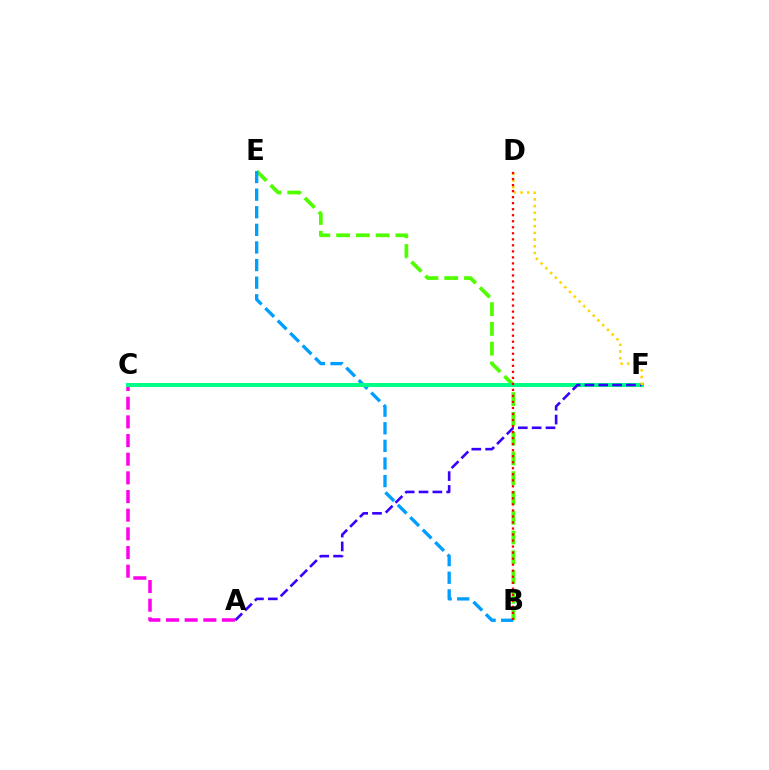{('A', 'C'): [{'color': '#ff00ed', 'line_style': 'dashed', 'thickness': 2.54}], ('B', 'E'): [{'color': '#4fff00', 'line_style': 'dashed', 'thickness': 2.69}, {'color': '#009eff', 'line_style': 'dashed', 'thickness': 2.39}], ('C', 'F'): [{'color': '#00ff86', 'line_style': 'solid', 'thickness': 2.87}], ('A', 'F'): [{'color': '#3700ff', 'line_style': 'dashed', 'thickness': 1.88}], ('D', 'F'): [{'color': '#ffd500', 'line_style': 'dotted', 'thickness': 1.82}], ('B', 'D'): [{'color': '#ff0000', 'line_style': 'dotted', 'thickness': 1.64}]}